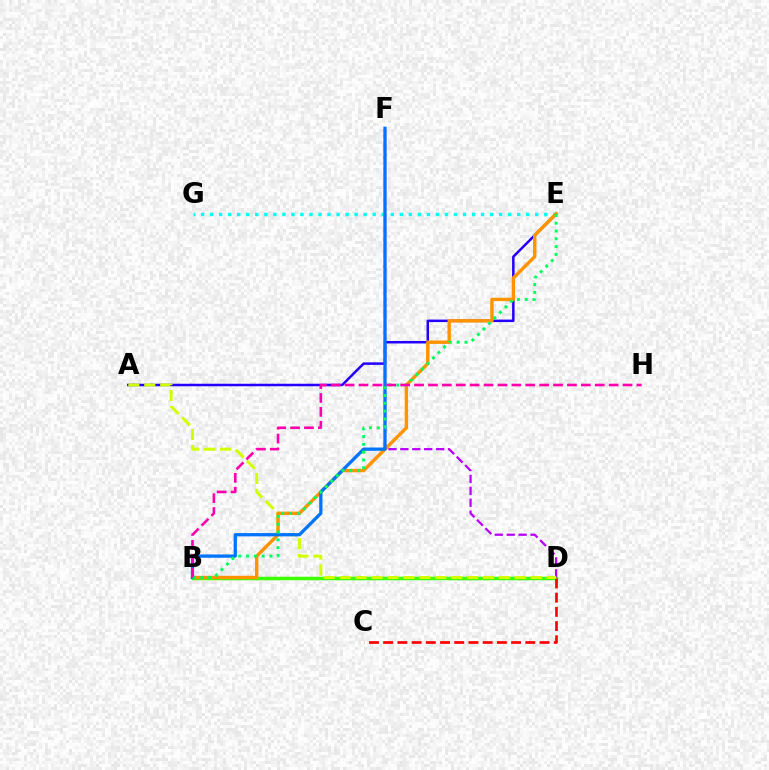{('B', 'D'): [{'color': '#3dff00', 'line_style': 'solid', 'thickness': 2.52}], ('D', 'F'): [{'color': '#b900ff', 'line_style': 'dashed', 'thickness': 1.62}], ('E', 'G'): [{'color': '#00fff6', 'line_style': 'dotted', 'thickness': 2.45}], ('C', 'D'): [{'color': '#ff0000', 'line_style': 'dashed', 'thickness': 1.93}], ('A', 'E'): [{'color': '#2500ff', 'line_style': 'solid', 'thickness': 1.8}], ('A', 'D'): [{'color': '#d1ff00', 'line_style': 'dashed', 'thickness': 2.16}], ('B', 'E'): [{'color': '#ff9400', 'line_style': 'solid', 'thickness': 2.46}, {'color': '#00ff5c', 'line_style': 'dotted', 'thickness': 2.12}], ('B', 'F'): [{'color': '#0074ff', 'line_style': 'solid', 'thickness': 2.35}], ('B', 'H'): [{'color': '#ff00ac', 'line_style': 'dashed', 'thickness': 1.89}]}